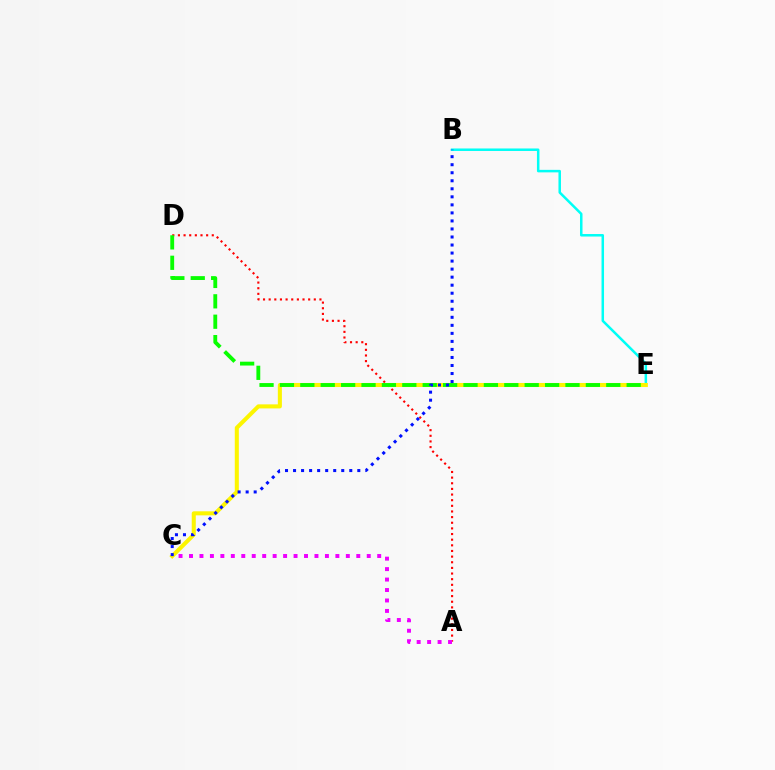{('A', 'D'): [{'color': '#ff0000', 'line_style': 'dotted', 'thickness': 1.53}], ('B', 'E'): [{'color': '#00fff6', 'line_style': 'solid', 'thickness': 1.8}], ('C', 'E'): [{'color': '#fcf500', 'line_style': 'solid', 'thickness': 2.92}], ('D', 'E'): [{'color': '#08ff00', 'line_style': 'dashed', 'thickness': 2.77}], ('A', 'C'): [{'color': '#ee00ff', 'line_style': 'dotted', 'thickness': 2.84}], ('B', 'C'): [{'color': '#0010ff', 'line_style': 'dotted', 'thickness': 2.18}]}